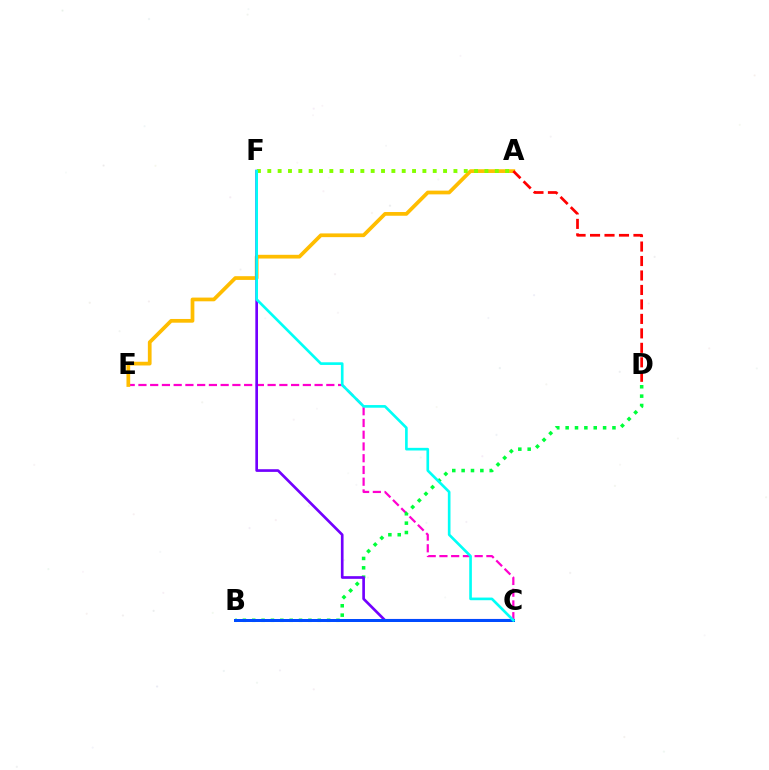{('C', 'E'): [{'color': '#ff00cf', 'line_style': 'dashed', 'thickness': 1.6}], ('B', 'D'): [{'color': '#00ff39', 'line_style': 'dotted', 'thickness': 2.54}], ('A', 'E'): [{'color': '#ffbd00', 'line_style': 'solid', 'thickness': 2.68}], ('C', 'F'): [{'color': '#7200ff', 'line_style': 'solid', 'thickness': 1.92}, {'color': '#00fff6', 'line_style': 'solid', 'thickness': 1.91}], ('B', 'C'): [{'color': '#004bff', 'line_style': 'solid', 'thickness': 2.16}], ('A', 'F'): [{'color': '#84ff00', 'line_style': 'dotted', 'thickness': 2.81}], ('A', 'D'): [{'color': '#ff0000', 'line_style': 'dashed', 'thickness': 1.97}]}